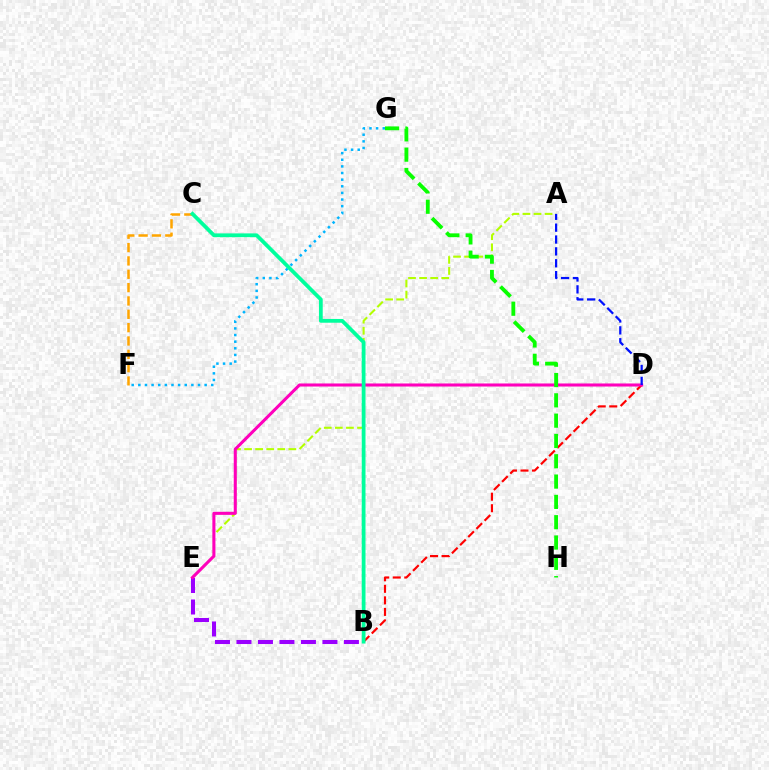{('C', 'F'): [{'color': '#ffa500', 'line_style': 'dashed', 'thickness': 1.81}], ('B', 'D'): [{'color': '#ff0000', 'line_style': 'dashed', 'thickness': 1.57}], ('A', 'E'): [{'color': '#b3ff00', 'line_style': 'dashed', 'thickness': 1.5}], ('B', 'E'): [{'color': '#9b00ff', 'line_style': 'dashed', 'thickness': 2.92}], ('D', 'E'): [{'color': '#ff00bd', 'line_style': 'solid', 'thickness': 2.2}], ('G', 'H'): [{'color': '#08ff00', 'line_style': 'dashed', 'thickness': 2.76}], ('F', 'G'): [{'color': '#00b5ff', 'line_style': 'dotted', 'thickness': 1.8}], ('B', 'C'): [{'color': '#00ff9d', 'line_style': 'solid', 'thickness': 2.71}], ('A', 'D'): [{'color': '#0010ff', 'line_style': 'dashed', 'thickness': 1.61}]}